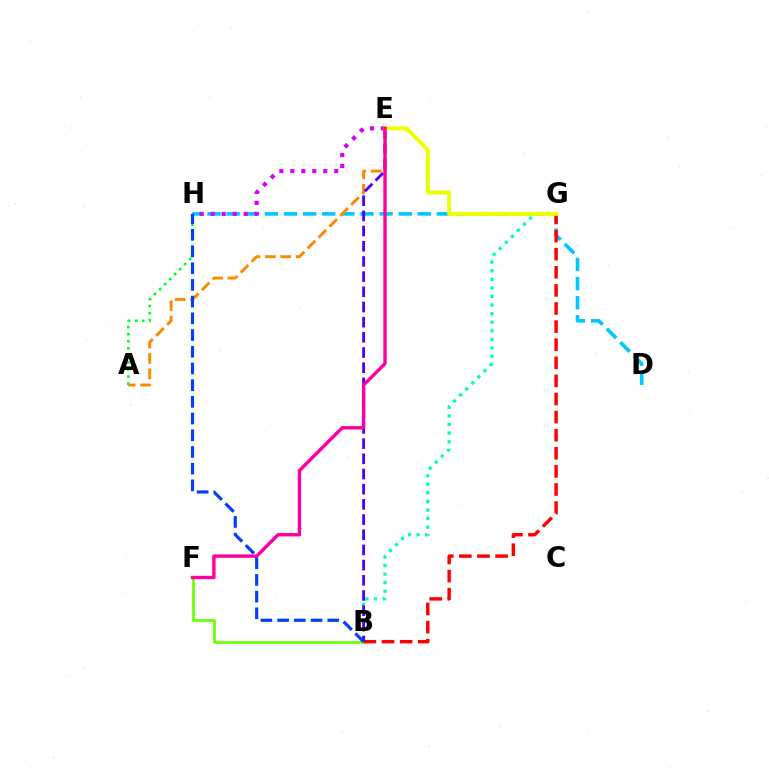{('D', 'H'): [{'color': '#00c7ff', 'line_style': 'dashed', 'thickness': 2.6}], ('B', 'G'): [{'color': '#00ffaf', 'line_style': 'dotted', 'thickness': 2.33}, {'color': '#ff0000', 'line_style': 'dashed', 'thickness': 2.46}], ('A', 'E'): [{'color': '#ff8800', 'line_style': 'dashed', 'thickness': 2.09}], ('B', 'F'): [{'color': '#66ff00', 'line_style': 'solid', 'thickness': 1.91}], ('E', 'H'): [{'color': '#d600ff', 'line_style': 'dotted', 'thickness': 2.99}], ('A', 'H'): [{'color': '#00ff27', 'line_style': 'dotted', 'thickness': 1.92}], ('B', 'E'): [{'color': '#4f00ff', 'line_style': 'dashed', 'thickness': 2.06}], ('B', 'H'): [{'color': '#003fff', 'line_style': 'dashed', 'thickness': 2.27}], ('E', 'G'): [{'color': '#eeff00', 'line_style': 'solid', 'thickness': 2.86}], ('E', 'F'): [{'color': '#ff00a0', 'line_style': 'solid', 'thickness': 2.44}]}